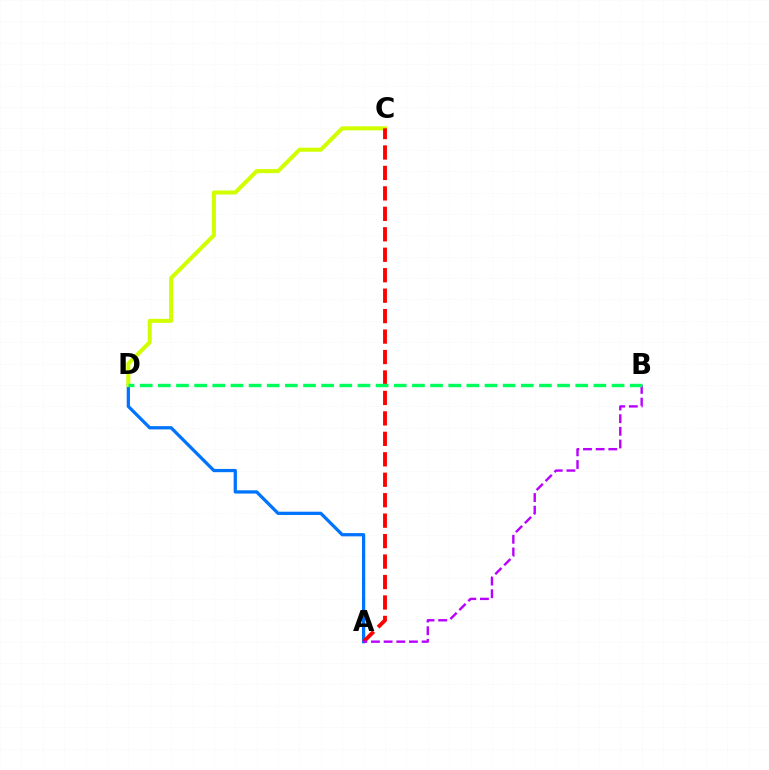{('A', 'D'): [{'color': '#0074ff', 'line_style': 'solid', 'thickness': 2.35}], ('C', 'D'): [{'color': '#d1ff00', 'line_style': 'solid', 'thickness': 2.92}], ('A', 'C'): [{'color': '#ff0000', 'line_style': 'dashed', 'thickness': 2.78}], ('A', 'B'): [{'color': '#b900ff', 'line_style': 'dashed', 'thickness': 1.72}], ('B', 'D'): [{'color': '#00ff5c', 'line_style': 'dashed', 'thickness': 2.47}]}